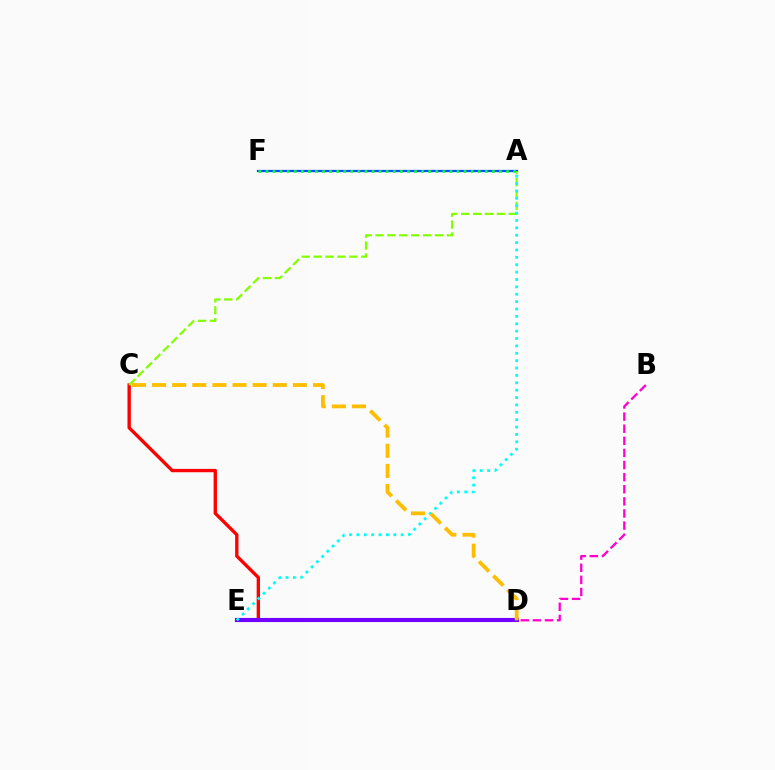{('C', 'D'): [{'color': '#ff0000', 'line_style': 'solid', 'thickness': 2.41}, {'color': '#ffbd00', 'line_style': 'dashed', 'thickness': 2.73}], ('A', 'F'): [{'color': '#004bff', 'line_style': 'solid', 'thickness': 1.63}, {'color': '#00ff39', 'line_style': 'dotted', 'thickness': 1.92}], ('B', 'D'): [{'color': '#ff00cf', 'line_style': 'dashed', 'thickness': 1.65}], ('A', 'C'): [{'color': '#84ff00', 'line_style': 'dashed', 'thickness': 1.62}], ('D', 'E'): [{'color': '#7200ff', 'line_style': 'solid', 'thickness': 2.96}], ('A', 'E'): [{'color': '#00fff6', 'line_style': 'dotted', 'thickness': 2.0}]}